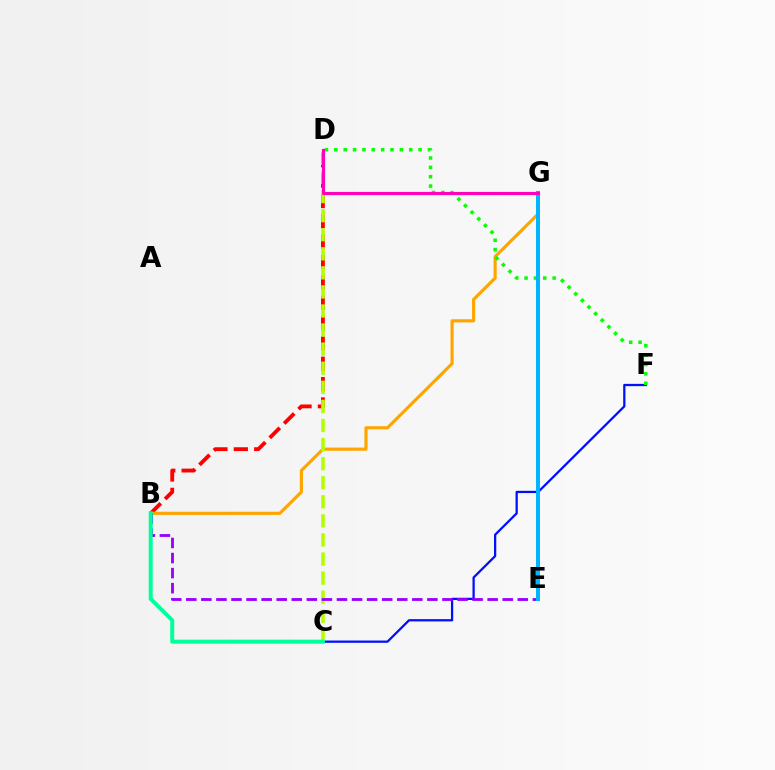{('C', 'F'): [{'color': '#0010ff', 'line_style': 'solid', 'thickness': 1.63}], ('B', 'D'): [{'color': '#ff0000', 'line_style': 'dashed', 'thickness': 2.76}], ('B', 'G'): [{'color': '#ffa500', 'line_style': 'solid', 'thickness': 2.27}], ('C', 'D'): [{'color': '#b3ff00', 'line_style': 'dashed', 'thickness': 2.59}], ('D', 'F'): [{'color': '#08ff00', 'line_style': 'dotted', 'thickness': 2.54}], ('B', 'E'): [{'color': '#9b00ff', 'line_style': 'dashed', 'thickness': 2.05}], ('E', 'G'): [{'color': '#00b5ff', 'line_style': 'solid', 'thickness': 2.87}], ('B', 'C'): [{'color': '#00ff9d', 'line_style': 'solid', 'thickness': 2.87}], ('D', 'G'): [{'color': '#ff00bd', 'line_style': 'solid', 'thickness': 2.27}]}